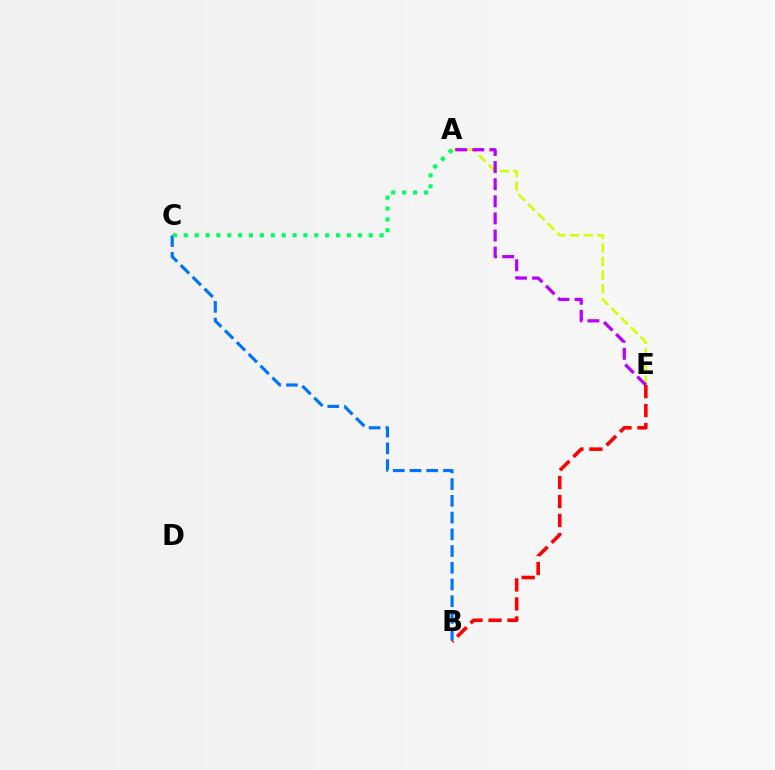{('B', 'E'): [{'color': '#ff0000', 'line_style': 'dashed', 'thickness': 2.58}], ('B', 'C'): [{'color': '#0074ff', 'line_style': 'dashed', 'thickness': 2.27}], ('A', 'E'): [{'color': '#d1ff00', 'line_style': 'dashed', 'thickness': 1.85}, {'color': '#b900ff', 'line_style': 'dashed', 'thickness': 2.32}], ('A', 'C'): [{'color': '#00ff5c', 'line_style': 'dotted', 'thickness': 2.96}]}